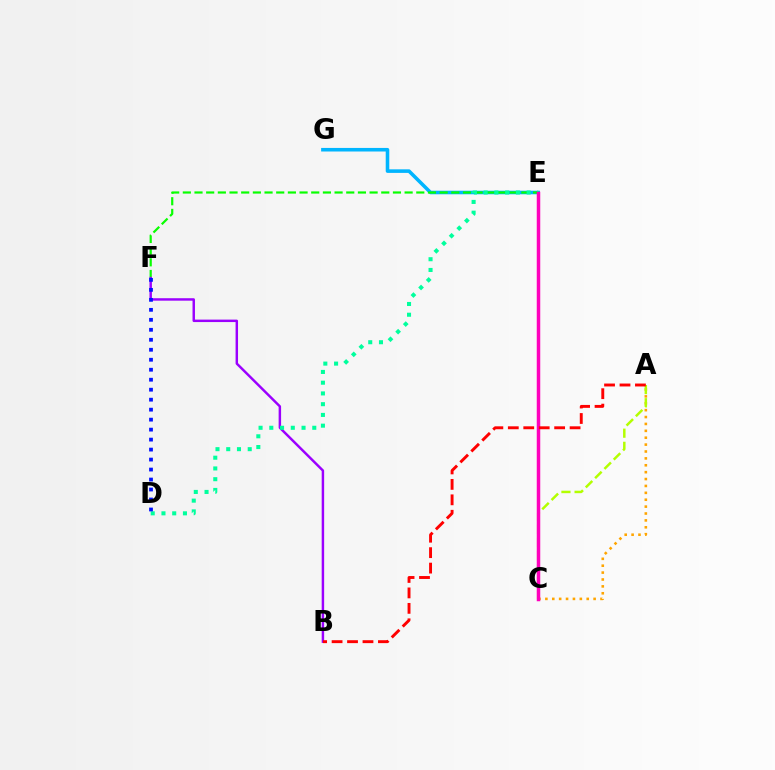{('A', 'C'): [{'color': '#ffa500', 'line_style': 'dotted', 'thickness': 1.87}, {'color': '#b3ff00', 'line_style': 'dashed', 'thickness': 1.78}], ('E', 'G'): [{'color': '#00b5ff', 'line_style': 'solid', 'thickness': 2.57}], ('E', 'F'): [{'color': '#08ff00', 'line_style': 'dashed', 'thickness': 1.59}], ('B', 'F'): [{'color': '#9b00ff', 'line_style': 'solid', 'thickness': 1.77}], ('D', 'E'): [{'color': '#00ff9d', 'line_style': 'dotted', 'thickness': 2.92}], ('D', 'F'): [{'color': '#0010ff', 'line_style': 'dotted', 'thickness': 2.71}], ('C', 'E'): [{'color': '#ff00bd', 'line_style': 'solid', 'thickness': 2.51}], ('A', 'B'): [{'color': '#ff0000', 'line_style': 'dashed', 'thickness': 2.1}]}